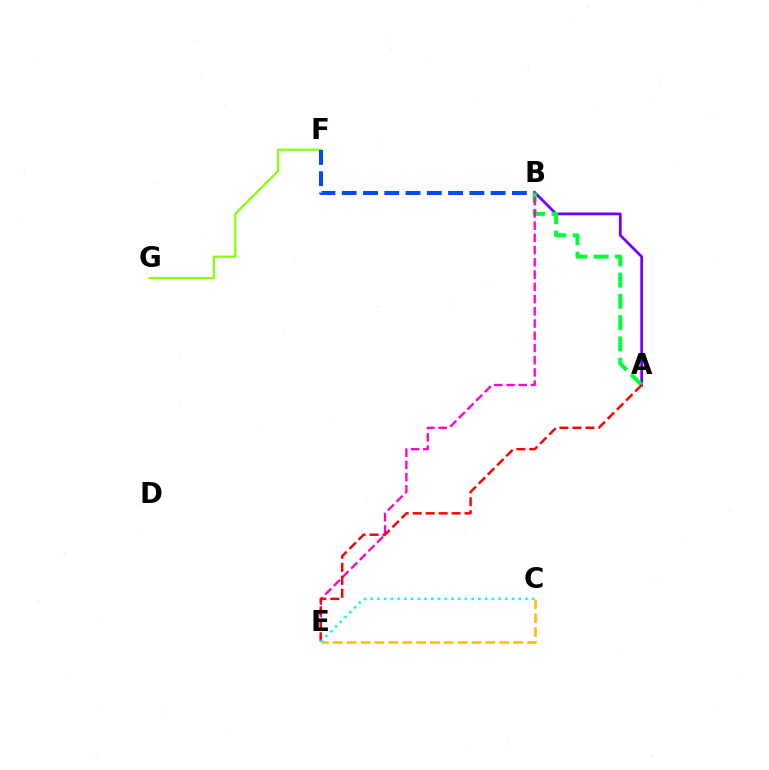{('A', 'B'): [{'color': '#7200ff', 'line_style': 'solid', 'thickness': 1.98}, {'color': '#00ff39', 'line_style': 'dashed', 'thickness': 2.89}], ('F', 'G'): [{'color': '#84ff00', 'line_style': 'solid', 'thickness': 1.56}], ('C', 'E'): [{'color': '#ffbd00', 'line_style': 'dashed', 'thickness': 1.88}, {'color': '#00fff6', 'line_style': 'dotted', 'thickness': 1.83}], ('B', 'F'): [{'color': '#004bff', 'line_style': 'dashed', 'thickness': 2.89}], ('B', 'E'): [{'color': '#ff00cf', 'line_style': 'dashed', 'thickness': 1.66}], ('A', 'E'): [{'color': '#ff0000', 'line_style': 'dashed', 'thickness': 1.76}]}